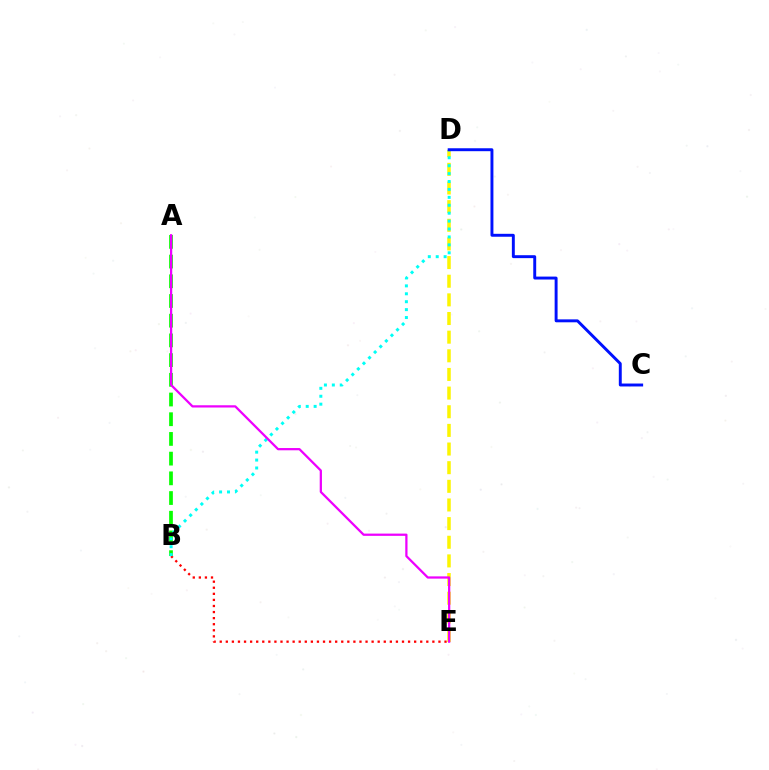{('A', 'B'): [{'color': '#08ff00', 'line_style': 'dashed', 'thickness': 2.68}], ('B', 'E'): [{'color': '#ff0000', 'line_style': 'dotted', 'thickness': 1.65}], ('D', 'E'): [{'color': '#fcf500', 'line_style': 'dashed', 'thickness': 2.53}], ('B', 'D'): [{'color': '#00fff6', 'line_style': 'dotted', 'thickness': 2.15}], ('A', 'E'): [{'color': '#ee00ff', 'line_style': 'solid', 'thickness': 1.62}], ('C', 'D'): [{'color': '#0010ff', 'line_style': 'solid', 'thickness': 2.11}]}